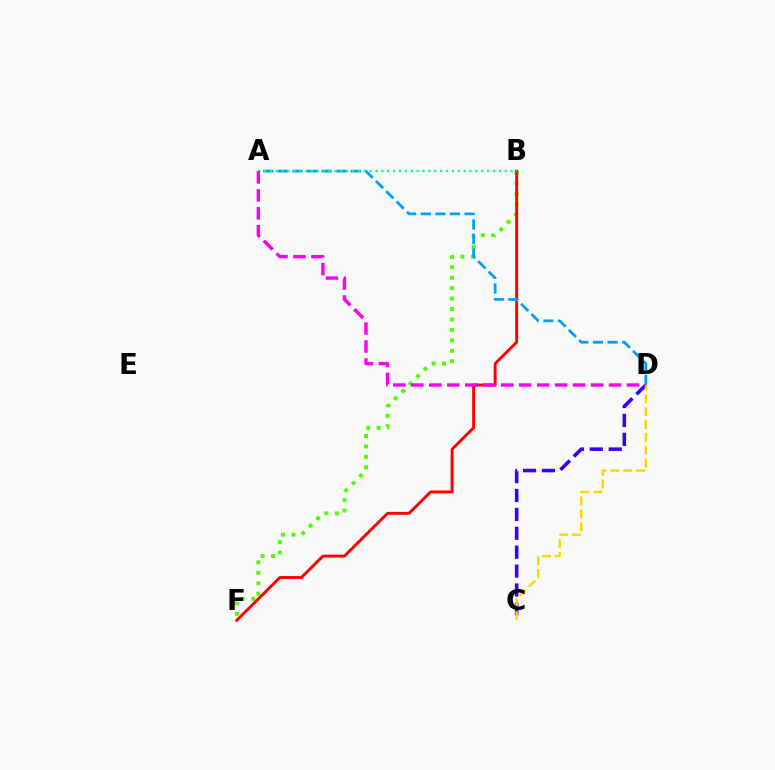{('B', 'F'): [{'color': '#4fff00', 'line_style': 'dotted', 'thickness': 2.84}, {'color': '#ff0000', 'line_style': 'solid', 'thickness': 2.1}], ('C', 'D'): [{'color': '#3700ff', 'line_style': 'dashed', 'thickness': 2.57}, {'color': '#ffd500', 'line_style': 'dashed', 'thickness': 1.74}], ('A', 'D'): [{'color': '#009eff', 'line_style': 'dashed', 'thickness': 1.98}, {'color': '#ff00ed', 'line_style': 'dashed', 'thickness': 2.44}], ('A', 'B'): [{'color': '#00ff86', 'line_style': 'dotted', 'thickness': 1.6}]}